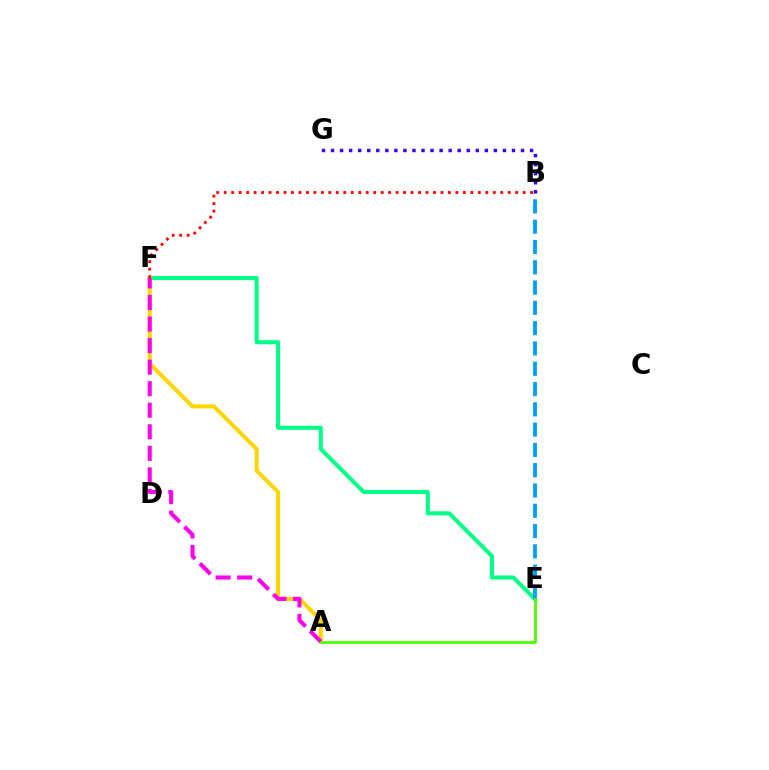{('E', 'F'): [{'color': '#00ff86', 'line_style': 'solid', 'thickness': 2.91}], ('A', 'F'): [{'color': '#ffd500', 'line_style': 'solid', 'thickness': 2.9}, {'color': '#ff00ed', 'line_style': 'dashed', 'thickness': 2.93}], ('B', 'E'): [{'color': '#009eff', 'line_style': 'dashed', 'thickness': 2.76}], ('A', 'E'): [{'color': '#4fff00', 'line_style': 'solid', 'thickness': 2.0}], ('B', 'G'): [{'color': '#3700ff', 'line_style': 'dotted', 'thickness': 2.46}], ('B', 'F'): [{'color': '#ff0000', 'line_style': 'dotted', 'thickness': 2.03}]}